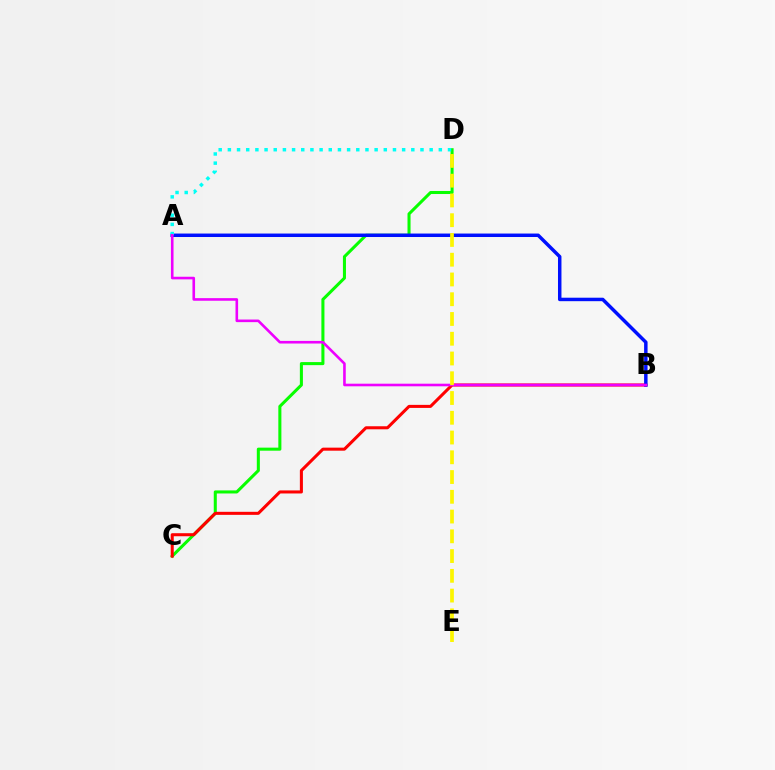{('C', 'D'): [{'color': '#08ff00', 'line_style': 'solid', 'thickness': 2.2}], ('B', 'C'): [{'color': '#ff0000', 'line_style': 'solid', 'thickness': 2.19}], ('A', 'B'): [{'color': '#0010ff', 'line_style': 'solid', 'thickness': 2.5}, {'color': '#ee00ff', 'line_style': 'solid', 'thickness': 1.88}], ('A', 'D'): [{'color': '#00fff6', 'line_style': 'dotted', 'thickness': 2.49}], ('D', 'E'): [{'color': '#fcf500', 'line_style': 'dashed', 'thickness': 2.68}]}